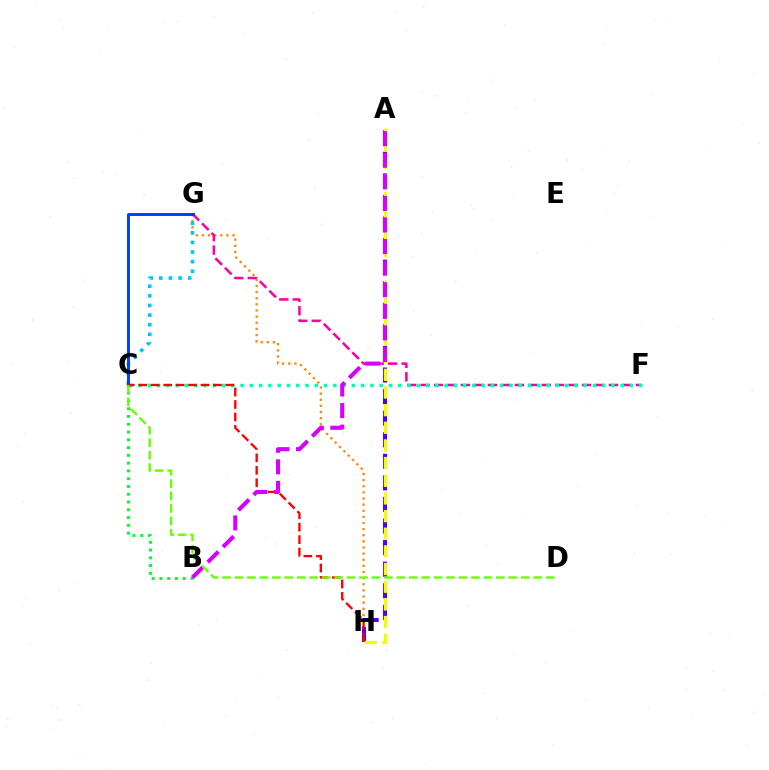{('B', 'C'): [{'color': '#00ff27', 'line_style': 'dotted', 'thickness': 2.11}], ('G', 'H'): [{'color': '#ff8800', 'line_style': 'dotted', 'thickness': 1.66}], ('F', 'G'): [{'color': '#ff00a0', 'line_style': 'dashed', 'thickness': 1.83}], ('A', 'H'): [{'color': '#4f00ff', 'line_style': 'dashed', 'thickness': 2.93}, {'color': '#eeff00', 'line_style': 'dashed', 'thickness': 2.4}], ('C', 'G'): [{'color': '#00c7ff', 'line_style': 'dotted', 'thickness': 2.61}, {'color': '#003fff', 'line_style': 'solid', 'thickness': 2.12}], ('C', 'F'): [{'color': '#00ffaf', 'line_style': 'dotted', 'thickness': 2.52}], ('C', 'H'): [{'color': '#ff0000', 'line_style': 'dashed', 'thickness': 1.69}], ('A', 'B'): [{'color': '#d600ff', 'line_style': 'dashed', 'thickness': 2.93}], ('C', 'D'): [{'color': '#66ff00', 'line_style': 'dashed', 'thickness': 1.69}]}